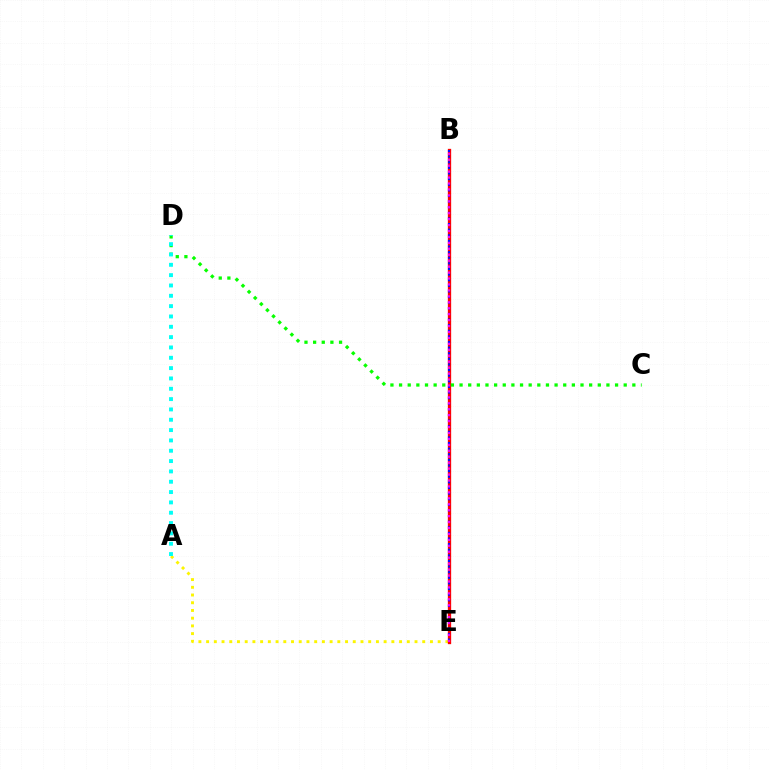{('A', 'E'): [{'color': '#fcf500', 'line_style': 'dotted', 'thickness': 2.1}], ('B', 'E'): [{'color': '#ff0000', 'line_style': 'solid', 'thickness': 2.38}, {'color': '#0010ff', 'line_style': 'dotted', 'thickness': 1.53}, {'color': '#ee00ff', 'line_style': 'dotted', 'thickness': 1.61}], ('C', 'D'): [{'color': '#08ff00', 'line_style': 'dotted', 'thickness': 2.35}], ('A', 'D'): [{'color': '#00fff6', 'line_style': 'dotted', 'thickness': 2.81}]}